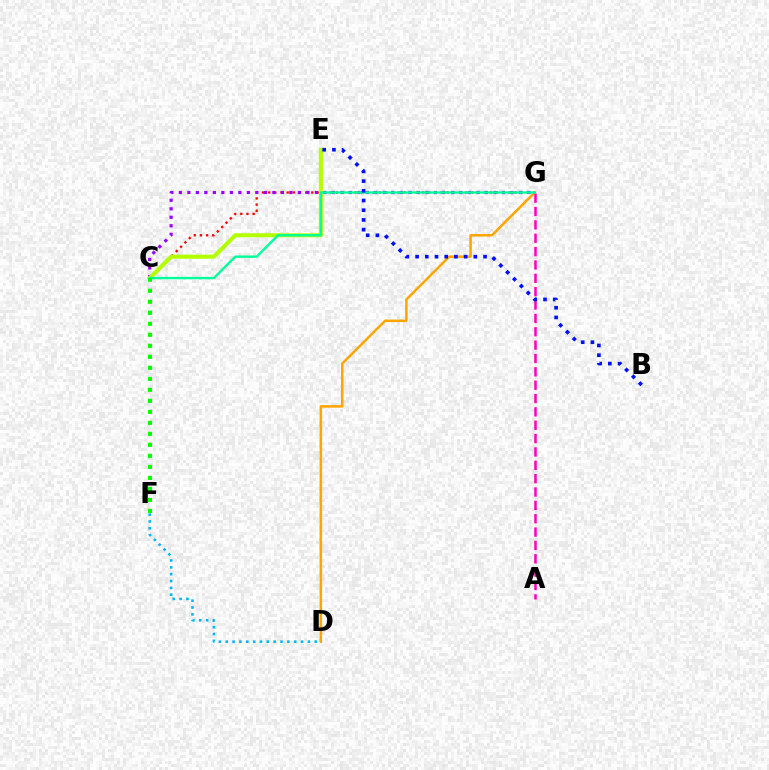{('C', 'G'): [{'color': '#ff0000', 'line_style': 'dotted', 'thickness': 1.67}, {'color': '#9b00ff', 'line_style': 'dotted', 'thickness': 2.31}, {'color': '#00ff9d', 'line_style': 'solid', 'thickness': 1.72}], ('D', 'G'): [{'color': '#ffa500', 'line_style': 'solid', 'thickness': 1.81}], ('A', 'G'): [{'color': '#ff00bd', 'line_style': 'dashed', 'thickness': 1.81}], ('C', 'E'): [{'color': '#b3ff00', 'line_style': 'solid', 'thickness': 2.92}], ('D', 'F'): [{'color': '#00b5ff', 'line_style': 'dotted', 'thickness': 1.86}], ('B', 'E'): [{'color': '#0010ff', 'line_style': 'dotted', 'thickness': 2.64}], ('C', 'F'): [{'color': '#08ff00', 'line_style': 'dotted', 'thickness': 2.99}]}